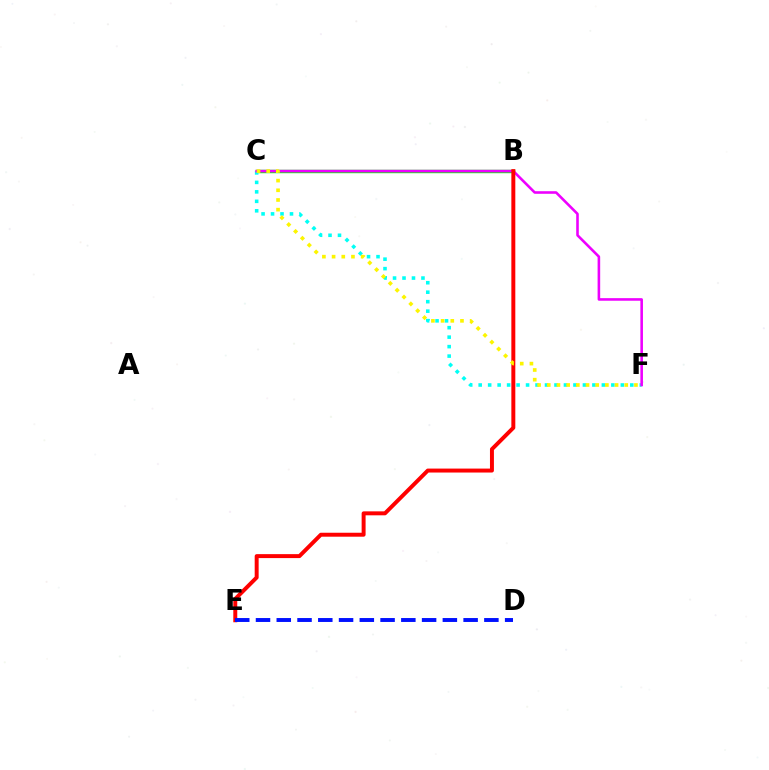{('B', 'C'): [{'color': '#08ff00', 'line_style': 'solid', 'thickness': 2.47}], ('C', 'F'): [{'color': '#00fff6', 'line_style': 'dotted', 'thickness': 2.57}, {'color': '#ee00ff', 'line_style': 'solid', 'thickness': 1.86}, {'color': '#fcf500', 'line_style': 'dotted', 'thickness': 2.63}], ('B', 'E'): [{'color': '#ff0000', 'line_style': 'solid', 'thickness': 2.85}], ('D', 'E'): [{'color': '#0010ff', 'line_style': 'dashed', 'thickness': 2.82}]}